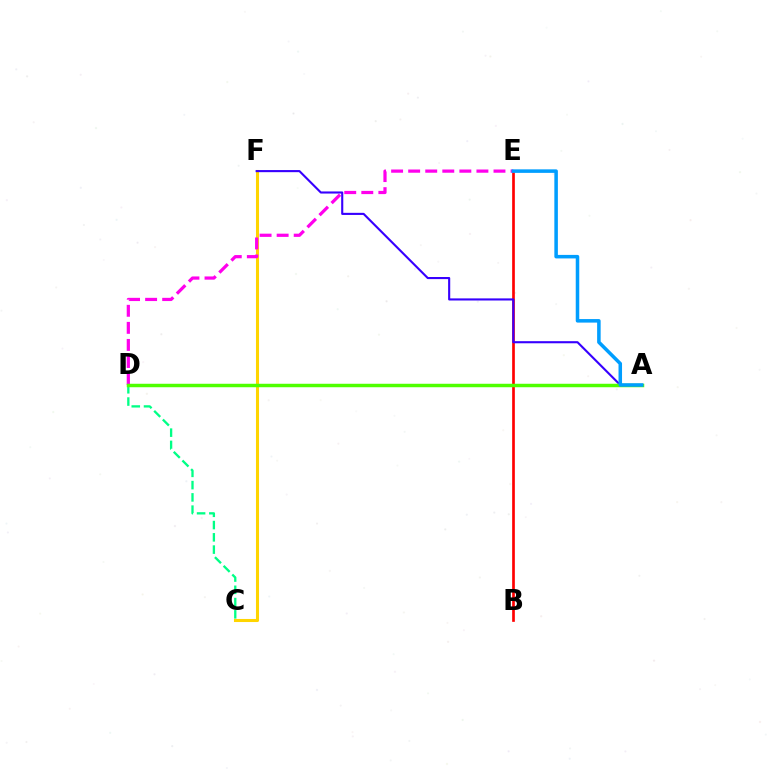{('B', 'E'): [{'color': '#ff0000', 'line_style': 'solid', 'thickness': 1.93}], ('C', 'F'): [{'color': '#ffd500', 'line_style': 'solid', 'thickness': 2.21}], ('D', 'E'): [{'color': '#ff00ed', 'line_style': 'dashed', 'thickness': 2.32}], ('C', 'D'): [{'color': '#00ff86', 'line_style': 'dashed', 'thickness': 1.67}], ('A', 'F'): [{'color': '#3700ff', 'line_style': 'solid', 'thickness': 1.52}], ('A', 'D'): [{'color': '#4fff00', 'line_style': 'solid', 'thickness': 2.5}], ('A', 'E'): [{'color': '#009eff', 'line_style': 'solid', 'thickness': 2.54}]}